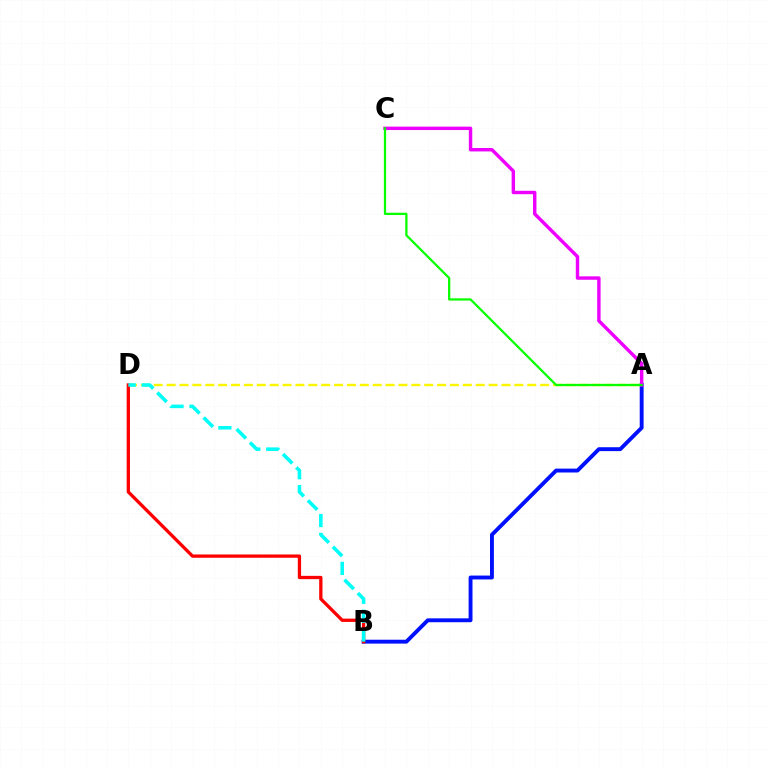{('A', 'D'): [{'color': '#fcf500', 'line_style': 'dashed', 'thickness': 1.75}], ('A', 'B'): [{'color': '#0010ff', 'line_style': 'solid', 'thickness': 2.8}], ('A', 'C'): [{'color': '#ee00ff', 'line_style': 'solid', 'thickness': 2.46}, {'color': '#08ff00', 'line_style': 'solid', 'thickness': 1.63}], ('B', 'D'): [{'color': '#ff0000', 'line_style': 'solid', 'thickness': 2.37}, {'color': '#00fff6', 'line_style': 'dashed', 'thickness': 2.57}]}